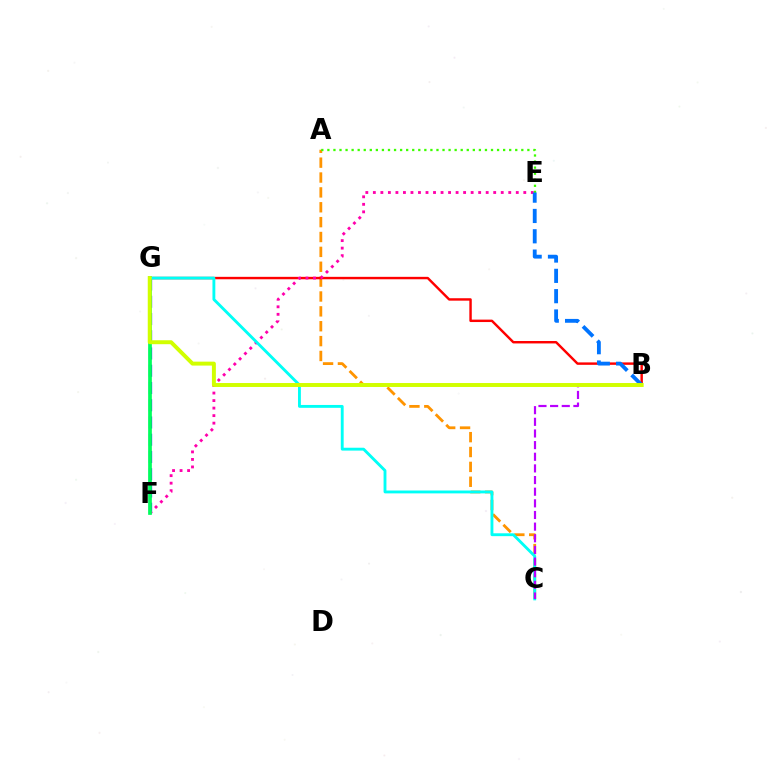{('A', 'C'): [{'color': '#ff9400', 'line_style': 'dashed', 'thickness': 2.02}], ('F', 'G'): [{'color': '#2500ff', 'line_style': 'dashed', 'thickness': 2.34}, {'color': '#00ff5c', 'line_style': 'solid', 'thickness': 2.67}], ('B', 'G'): [{'color': '#ff0000', 'line_style': 'solid', 'thickness': 1.75}, {'color': '#d1ff00', 'line_style': 'solid', 'thickness': 2.84}], ('E', 'F'): [{'color': '#ff00ac', 'line_style': 'dotted', 'thickness': 2.04}], ('A', 'E'): [{'color': '#3dff00', 'line_style': 'dotted', 'thickness': 1.65}], ('B', 'E'): [{'color': '#0074ff', 'line_style': 'dashed', 'thickness': 2.76}], ('C', 'G'): [{'color': '#00fff6', 'line_style': 'solid', 'thickness': 2.06}], ('B', 'C'): [{'color': '#b900ff', 'line_style': 'dashed', 'thickness': 1.58}]}